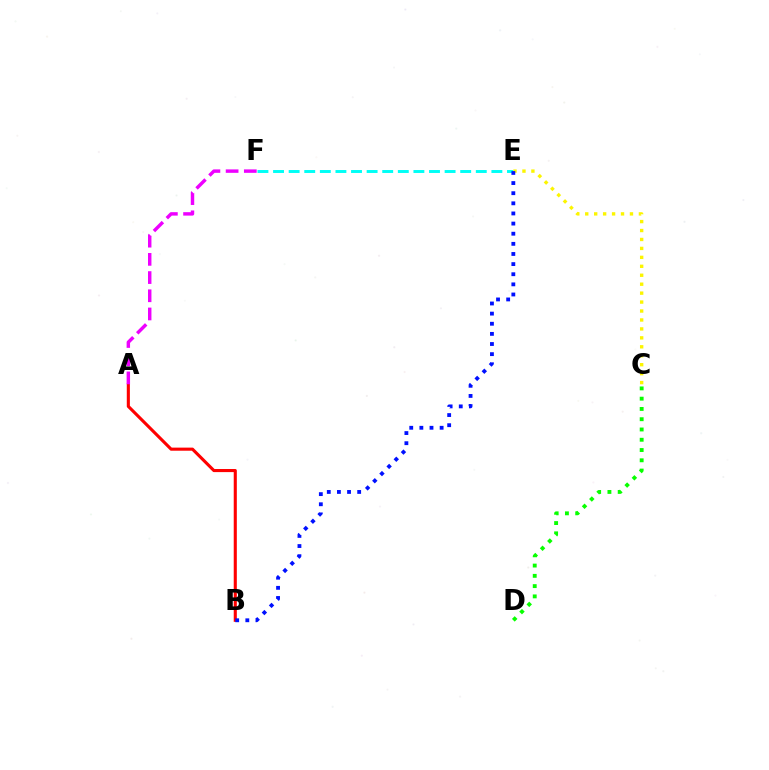{('E', 'F'): [{'color': '#00fff6', 'line_style': 'dashed', 'thickness': 2.12}], ('C', 'E'): [{'color': '#fcf500', 'line_style': 'dotted', 'thickness': 2.43}], ('A', 'B'): [{'color': '#ff0000', 'line_style': 'solid', 'thickness': 2.23}], ('B', 'E'): [{'color': '#0010ff', 'line_style': 'dotted', 'thickness': 2.75}], ('A', 'F'): [{'color': '#ee00ff', 'line_style': 'dashed', 'thickness': 2.47}], ('C', 'D'): [{'color': '#08ff00', 'line_style': 'dotted', 'thickness': 2.79}]}